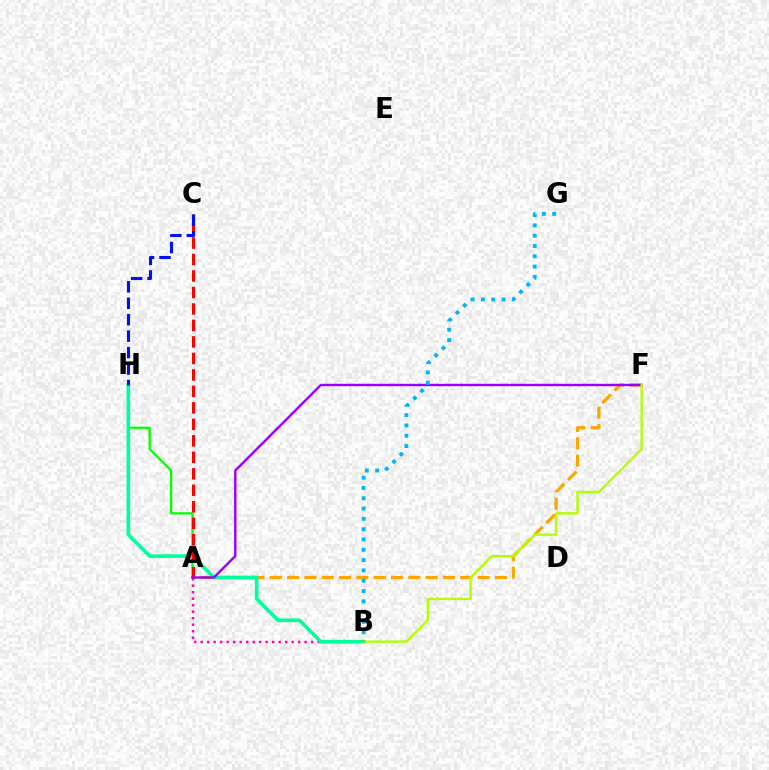{('A', 'B'): [{'color': '#ff00bd', 'line_style': 'dotted', 'thickness': 1.77}], ('A', 'F'): [{'color': '#ffa500', 'line_style': 'dashed', 'thickness': 2.35}, {'color': '#9b00ff', 'line_style': 'solid', 'thickness': 1.73}], ('A', 'H'): [{'color': '#08ff00', 'line_style': 'solid', 'thickness': 1.66}], ('B', 'H'): [{'color': '#00ff9d', 'line_style': 'solid', 'thickness': 2.61}], ('A', 'C'): [{'color': '#ff0000', 'line_style': 'dashed', 'thickness': 2.24}], ('B', 'F'): [{'color': '#b3ff00', 'line_style': 'solid', 'thickness': 1.71}], ('B', 'G'): [{'color': '#00b5ff', 'line_style': 'dotted', 'thickness': 2.8}], ('C', 'H'): [{'color': '#0010ff', 'line_style': 'dashed', 'thickness': 2.23}]}